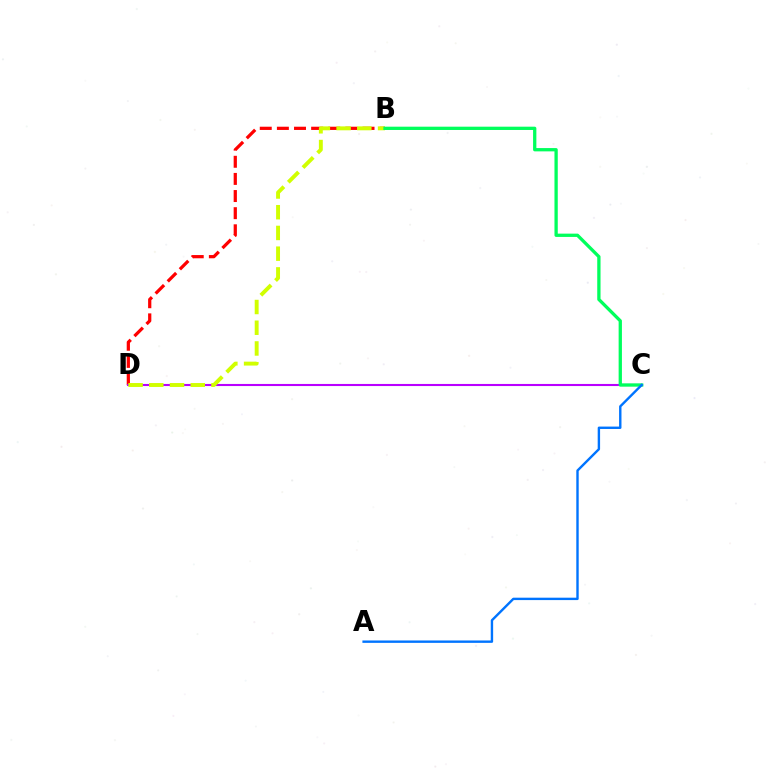{('B', 'D'): [{'color': '#ff0000', 'line_style': 'dashed', 'thickness': 2.33}, {'color': '#d1ff00', 'line_style': 'dashed', 'thickness': 2.82}], ('C', 'D'): [{'color': '#b900ff', 'line_style': 'solid', 'thickness': 1.5}], ('B', 'C'): [{'color': '#00ff5c', 'line_style': 'solid', 'thickness': 2.37}], ('A', 'C'): [{'color': '#0074ff', 'line_style': 'solid', 'thickness': 1.72}]}